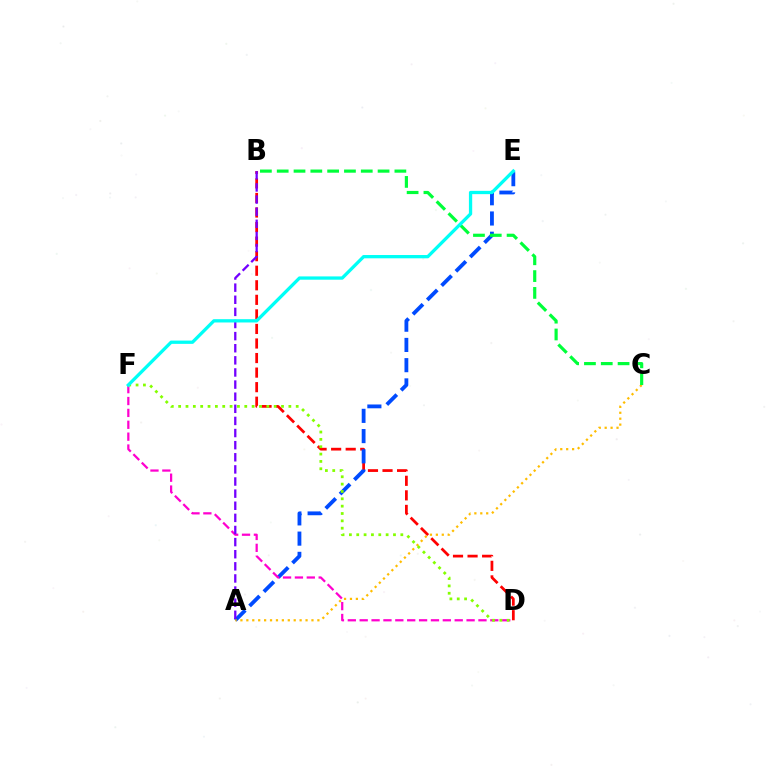{('B', 'D'): [{'color': '#ff0000', 'line_style': 'dashed', 'thickness': 1.98}], ('A', 'E'): [{'color': '#004bff', 'line_style': 'dashed', 'thickness': 2.75}], ('A', 'C'): [{'color': '#ffbd00', 'line_style': 'dotted', 'thickness': 1.61}], ('D', 'F'): [{'color': '#ff00cf', 'line_style': 'dashed', 'thickness': 1.61}, {'color': '#84ff00', 'line_style': 'dotted', 'thickness': 2.0}], ('A', 'B'): [{'color': '#7200ff', 'line_style': 'dashed', 'thickness': 1.65}], ('B', 'C'): [{'color': '#00ff39', 'line_style': 'dashed', 'thickness': 2.28}], ('E', 'F'): [{'color': '#00fff6', 'line_style': 'solid', 'thickness': 2.37}]}